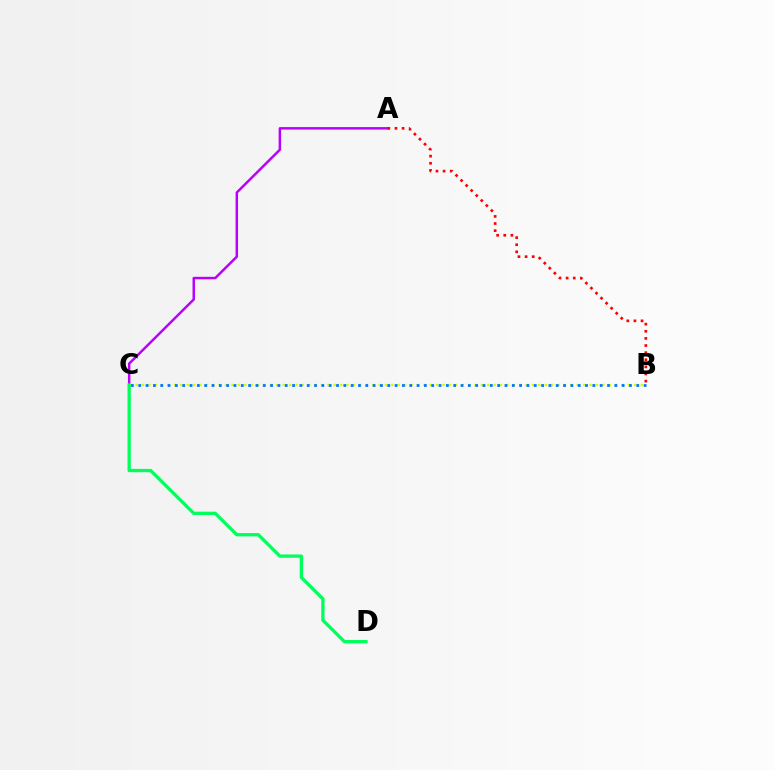{('A', 'C'): [{'color': '#b900ff', 'line_style': 'solid', 'thickness': 1.78}], ('A', 'B'): [{'color': '#ff0000', 'line_style': 'dotted', 'thickness': 1.93}], ('B', 'C'): [{'color': '#d1ff00', 'line_style': 'dotted', 'thickness': 1.74}, {'color': '#0074ff', 'line_style': 'dotted', 'thickness': 1.99}], ('C', 'D'): [{'color': '#00ff5c', 'line_style': 'solid', 'thickness': 2.38}]}